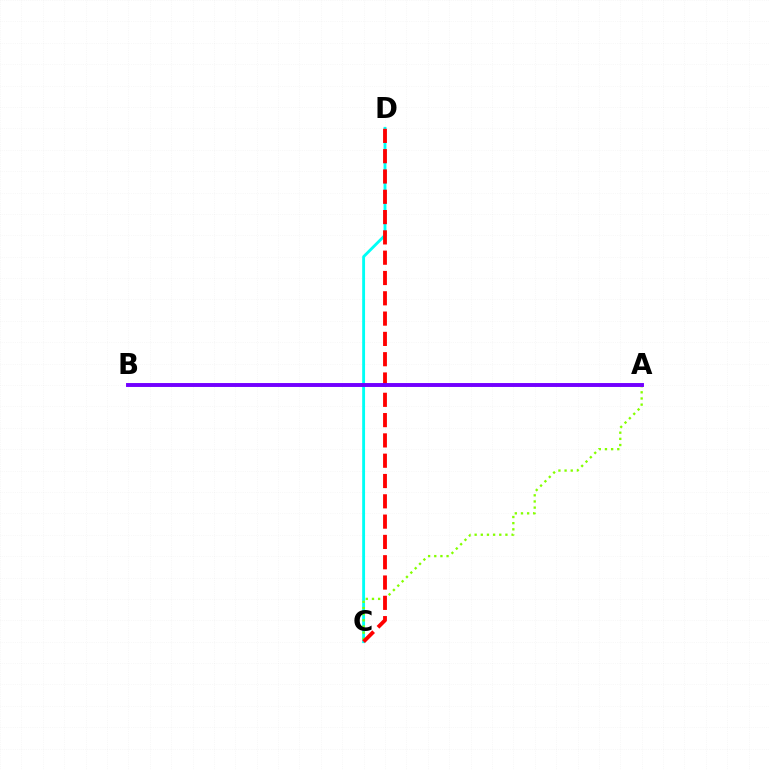{('C', 'D'): [{'color': '#00fff6', 'line_style': 'solid', 'thickness': 2.07}, {'color': '#ff0000', 'line_style': 'dashed', 'thickness': 2.76}], ('A', 'C'): [{'color': '#84ff00', 'line_style': 'dotted', 'thickness': 1.67}], ('A', 'B'): [{'color': '#7200ff', 'line_style': 'solid', 'thickness': 2.82}]}